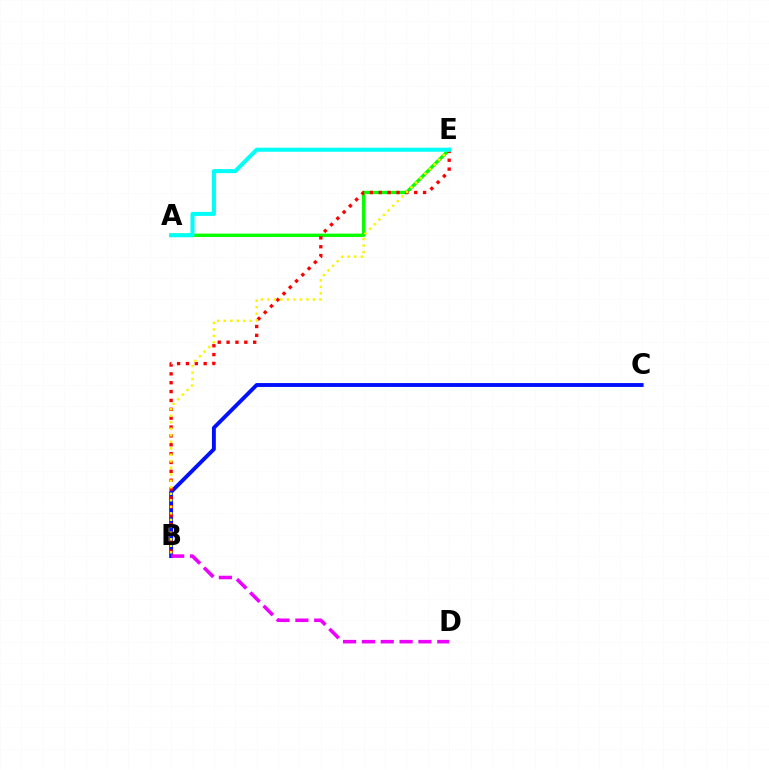{('A', 'E'): [{'color': '#08ff00', 'line_style': 'solid', 'thickness': 2.4}, {'color': '#00fff6', 'line_style': 'solid', 'thickness': 2.91}], ('B', 'C'): [{'color': '#0010ff', 'line_style': 'solid', 'thickness': 2.79}], ('B', 'E'): [{'color': '#ff0000', 'line_style': 'dotted', 'thickness': 2.41}, {'color': '#fcf500', 'line_style': 'dotted', 'thickness': 1.77}], ('B', 'D'): [{'color': '#ee00ff', 'line_style': 'dashed', 'thickness': 2.56}]}